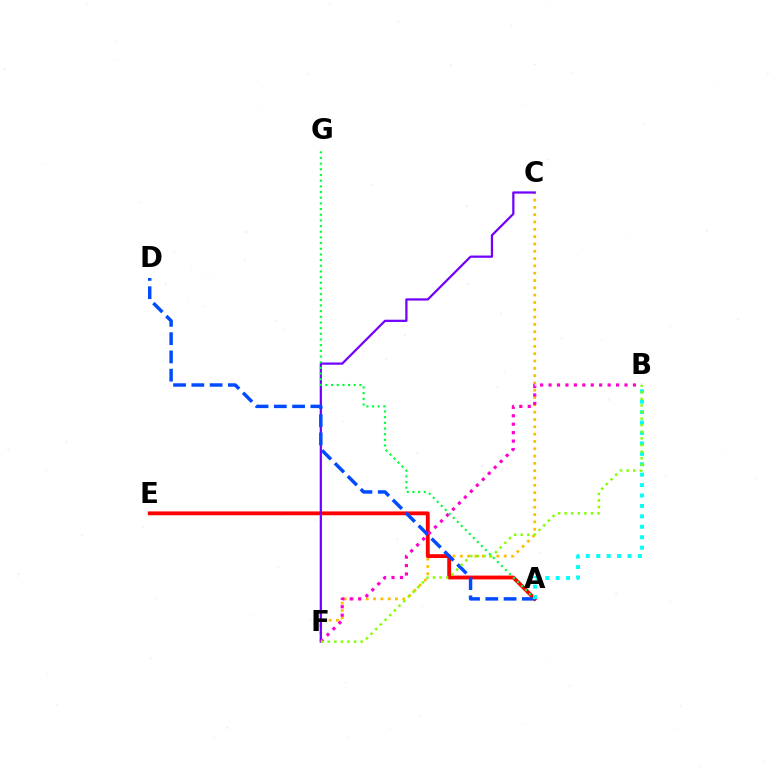{('C', 'F'): [{'color': '#ffbd00', 'line_style': 'dotted', 'thickness': 1.99}, {'color': '#7200ff', 'line_style': 'solid', 'thickness': 1.61}], ('A', 'E'): [{'color': '#ff0000', 'line_style': 'solid', 'thickness': 2.75}], ('A', 'D'): [{'color': '#004bff', 'line_style': 'dashed', 'thickness': 2.48}], ('B', 'F'): [{'color': '#ff00cf', 'line_style': 'dotted', 'thickness': 2.29}, {'color': '#84ff00', 'line_style': 'dotted', 'thickness': 1.79}], ('A', 'G'): [{'color': '#00ff39', 'line_style': 'dotted', 'thickness': 1.54}], ('A', 'B'): [{'color': '#00fff6', 'line_style': 'dotted', 'thickness': 2.83}]}